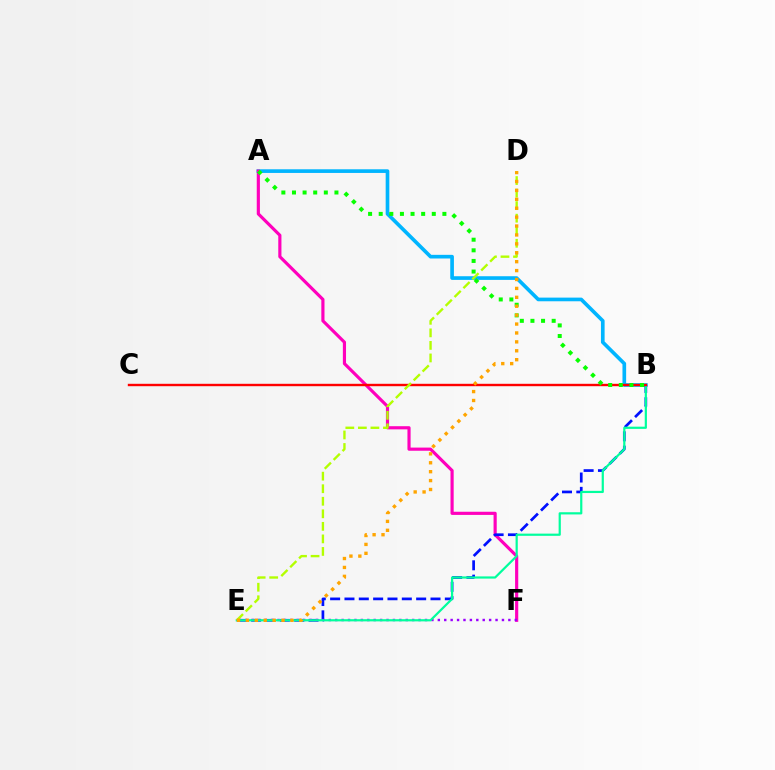{('A', 'B'): [{'color': '#00b5ff', 'line_style': 'solid', 'thickness': 2.63}, {'color': '#08ff00', 'line_style': 'dotted', 'thickness': 2.88}], ('A', 'F'): [{'color': '#ff00bd', 'line_style': 'solid', 'thickness': 2.27}], ('B', 'E'): [{'color': '#0010ff', 'line_style': 'dashed', 'thickness': 1.95}, {'color': '#00ff9d', 'line_style': 'solid', 'thickness': 1.59}], ('E', 'F'): [{'color': '#9b00ff', 'line_style': 'dotted', 'thickness': 1.74}], ('B', 'C'): [{'color': '#ff0000', 'line_style': 'solid', 'thickness': 1.72}], ('D', 'E'): [{'color': '#b3ff00', 'line_style': 'dashed', 'thickness': 1.7}, {'color': '#ffa500', 'line_style': 'dotted', 'thickness': 2.42}]}